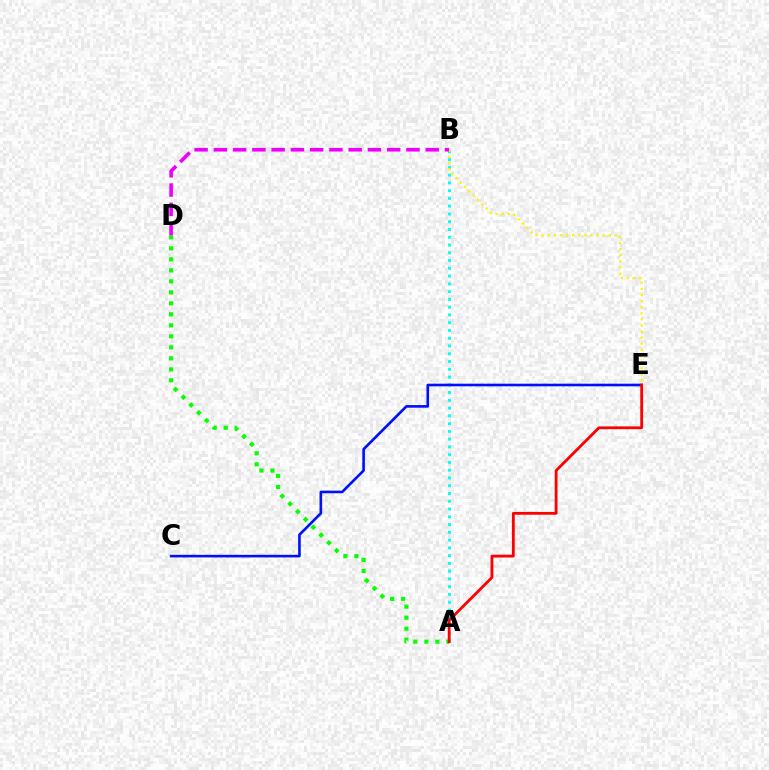{('A', 'B'): [{'color': '#00fff6', 'line_style': 'dotted', 'thickness': 2.11}], ('B', 'E'): [{'color': '#fcf500', 'line_style': 'dotted', 'thickness': 1.66}], ('C', 'E'): [{'color': '#0010ff', 'line_style': 'solid', 'thickness': 1.89}], ('A', 'D'): [{'color': '#08ff00', 'line_style': 'dotted', 'thickness': 2.99}], ('B', 'D'): [{'color': '#ee00ff', 'line_style': 'dashed', 'thickness': 2.62}], ('A', 'E'): [{'color': '#ff0000', 'line_style': 'solid', 'thickness': 2.02}]}